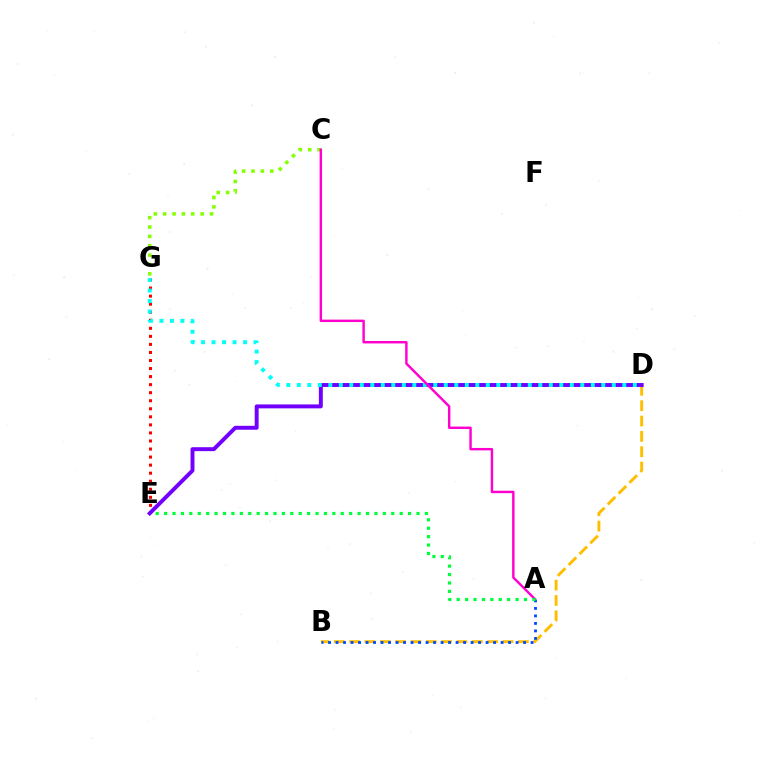{('E', 'G'): [{'color': '#ff0000', 'line_style': 'dotted', 'thickness': 2.19}], ('B', 'D'): [{'color': '#ffbd00', 'line_style': 'dashed', 'thickness': 2.08}], ('C', 'G'): [{'color': '#84ff00', 'line_style': 'dotted', 'thickness': 2.54}], ('A', 'B'): [{'color': '#004bff', 'line_style': 'dotted', 'thickness': 2.04}], ('D', 'E'): [{'color': '#7200ff', 'line_style': 'solid', 'thickness': 2.83}], ('D', 'G'): [{'color': '#00fff6', 'line_style': 'dotted', 'thickness': 2.85}], ('A', 'C'): [{'color': '#ff00cf', 'line_style': 'solid', 'thickness': 1.75}], ('A', 'E'): [{'color': '#00ff39', 'line_style': 'dotted', 'thickness': 2.29}]}